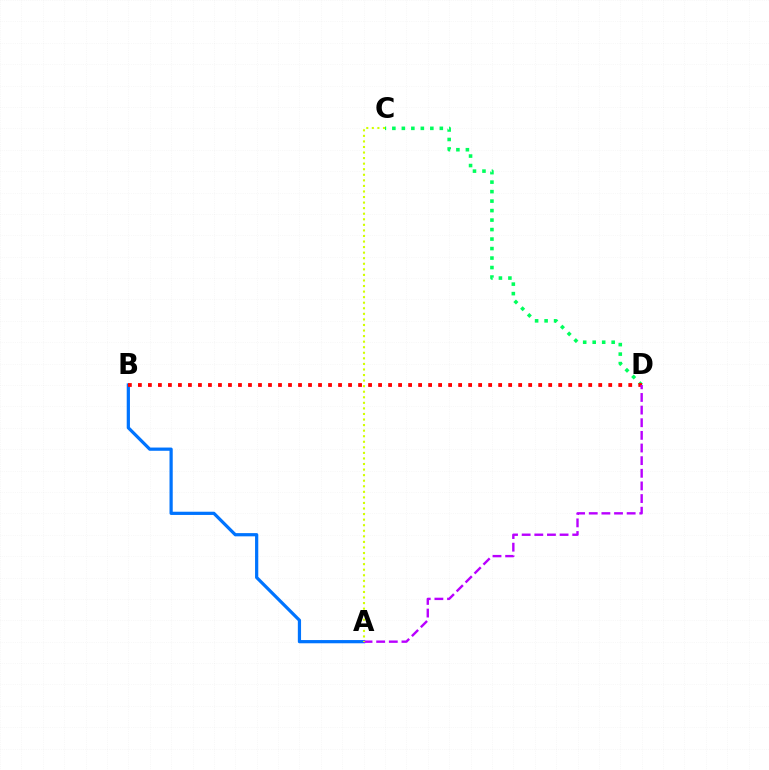{('C', 'D'): [{'color': '#00ff5c', 'line_style': 'dotted', 'thickness': 2.58}], ('A', 'B'): [{'color': '#0074ff', 'line_style': 'solid', 'thickness': 2.32}], ('B', 'D'): [{'color': '#ff0000', 'line_style': 'dotted', 'thickness': 2.72}], ('A', 'D'): [{'color': '#b900ff', 'line_style': 'dashed', 'thickness': 1.72}], ('A', 'C'): [{'color': '#d1ff00', 'line_style': 'dotted', 'thickness': 1.51}]}